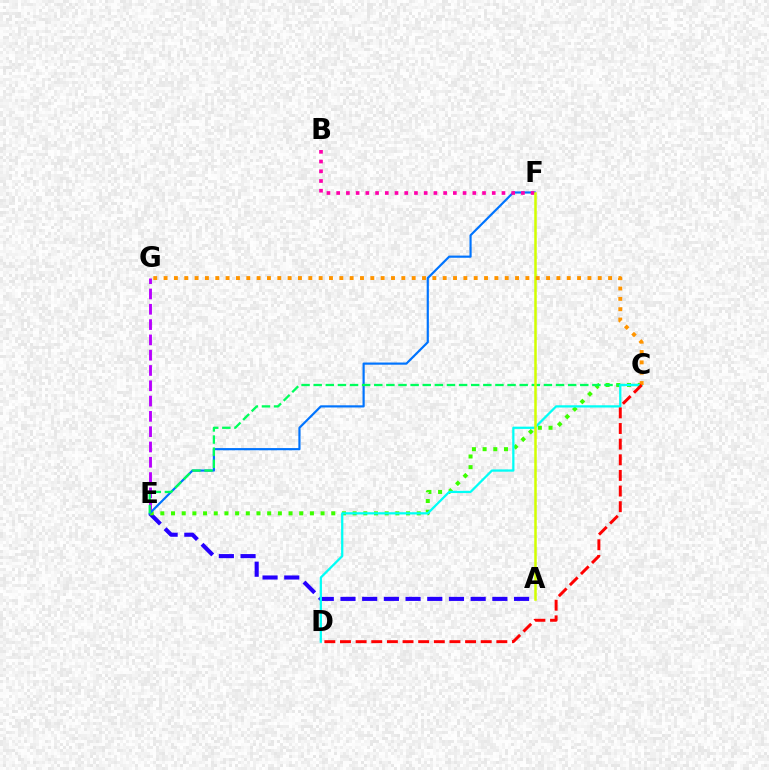{('E', 'G'): [{'color': '#b900ff', 'line_style': 'dashed', 'thickness': 2.08}], ('A', 'E'): [{'color': '#2500ff', 'line_style': 'dashed', 'thickness': 2.95}], ('C', 'E'): [{'color': '#3dff00', 'line_style': 'dotted', 'thickness': 2.9}, {'color': '#00ff5c', 'line_style': 'dashed', 'thickness': 1.65}], ('E', 'F'): [{'color': '#0074ff', 'line_style': 'solid', 'thickness': 1.57}], ('C', 'D'): [{'color': '#00fff6', 'line_style': 'solid', 'thickness': 1.62}, {'color': '#ff0000', 'line_style': 'dashed', 'thickness': 2.12}], ('B', 'F'): [{'color': '#ff00ac', 'line_style': 'dotted', 'thickness': 2.64}], ('A', 'F'): [{'color': '#d1ff00', 'line_style': 'solid', 'thickness': 1.81}], ('C', 'G'): [{'color': '#ff9400', 'line_style': 'dotted', 'thickness': 2.81}]}